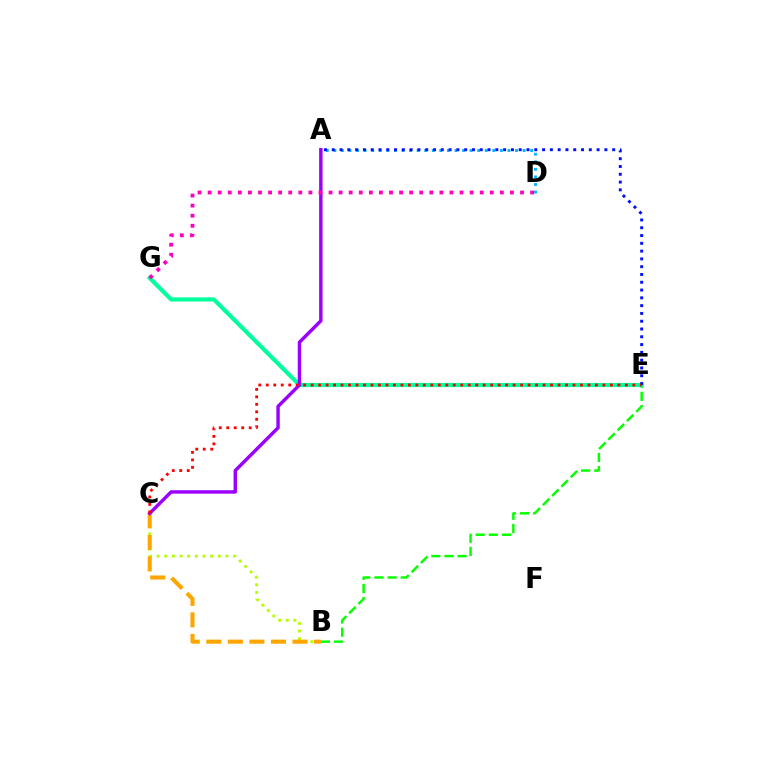{('B', 'E'): [{'color': '#08ff00', 'line_style': 'dashed', 'thickness': 1.79}], ('A', 'D'): [{'color': '#00b5ff', 'line_style': 'dotted', 'thickness': 2.06}], ('B', 'C'): [{'color': '#b3ff00', 'line_style': 'dotted', 'thickness': 2.08}, {'color': '#ffa500', 'line_style': 'dashed', 'thickness': 2.93}], ('E', 'G'): [{'color': '#00ff9d', 'line_style': 'solid', 'thickness': 2.98}], ('A', 'E'): [{'color': '#0010ff', 'line_style': 'dotted', 'thickness': 2.12}], ('A', 'C'): [{'color': '#9b00ff', 'line_style': 'solid', 'thickness': 2.47}], ('D', 'G'): [{'color': '#ff00bd', 'line_style': 'dotted', 'thickness': 2.74}], ('C', 'E'): [{'color': '#ff0000', 'line_style': 'dotted', 'thickness': 2.03}]}